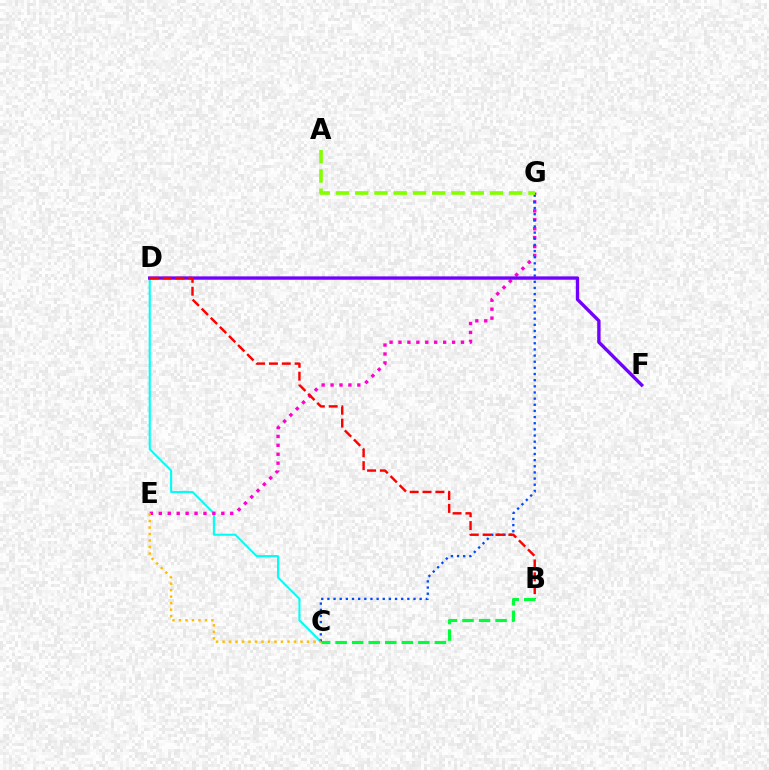{('C', 'D'): [{'color': '#00fff6', 'line_style': 'solid', 'thickness': 1.51}], ('E', 'G'): [{'color': '#ff00cf', 'line_style': 'dotted', 'thickness': 2.43}], ('C', 'G'): [{'color': '#004bff', 'line_style': 'dotted', 'thickness': 1.67}], ('A', 'G'): [{'color': '#84ff00', 'line_style': 'dashed', 'thickness': 2.62}], ('D', 'F'): [{'color': '#7200ff', 'line_style': 'solid', 'thickness': 2.42}], ('B', 'D'): [{'color': '#ff0000', 'line_style': 'dashed', 'thickness': 1.75}], ('C', 'E'): [{'color': '#ffbd00', 'line_style': 'dotted', 'thickness': 1.77}], ('B', 'C'): [{'color': '#00ff39', 'line_style': 'dashed', 'thickness': 2.25}]}